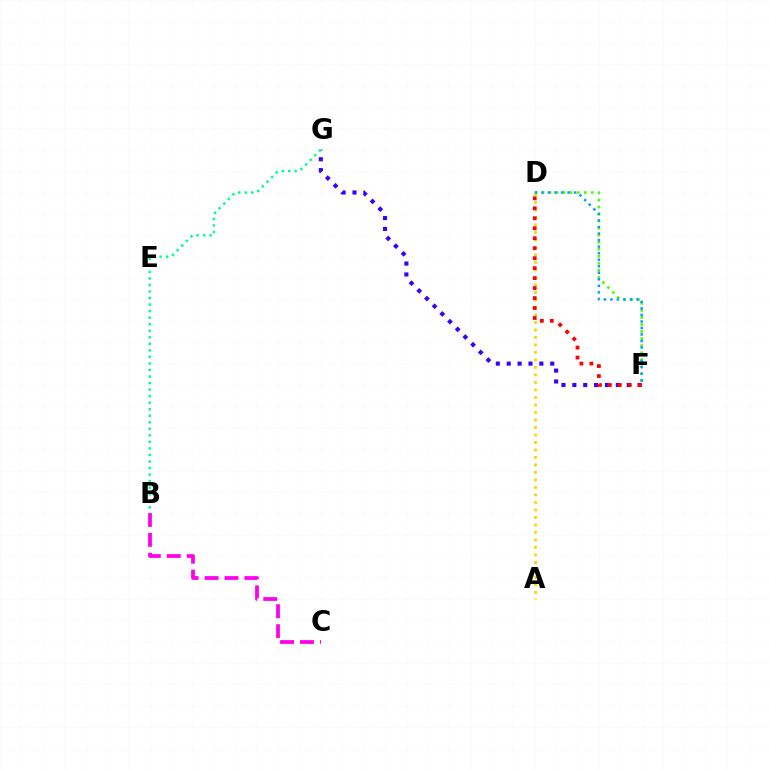{('A', 'D'): [{'color': '#ffd500', 'line_style': 'dotted', 'thickness': 2.04}], ('D', 'F'): [{'color': '#4fff00', 'line_style': 'dotted', 'thickness': 1.91}, {'color': '#009eff', 'line_style': 'dotted', 'thickness': 1.78}, {'color': '#ff0000', 'line_style': 'dotted', 'thickness': 2.71}], ('B', 'C'): [{'color': '#ff00ed', 'line_style': 'dashed', 'thickness': 2.71}], ('F', 'G'): [{'color': '#3700ff', 'line_style': 'dotted', 'thickness': 2.96}], ('B', 'G'): [{'color': '#00ff86', 'line_style': 'dotted', 'thickness': 1.78}]}